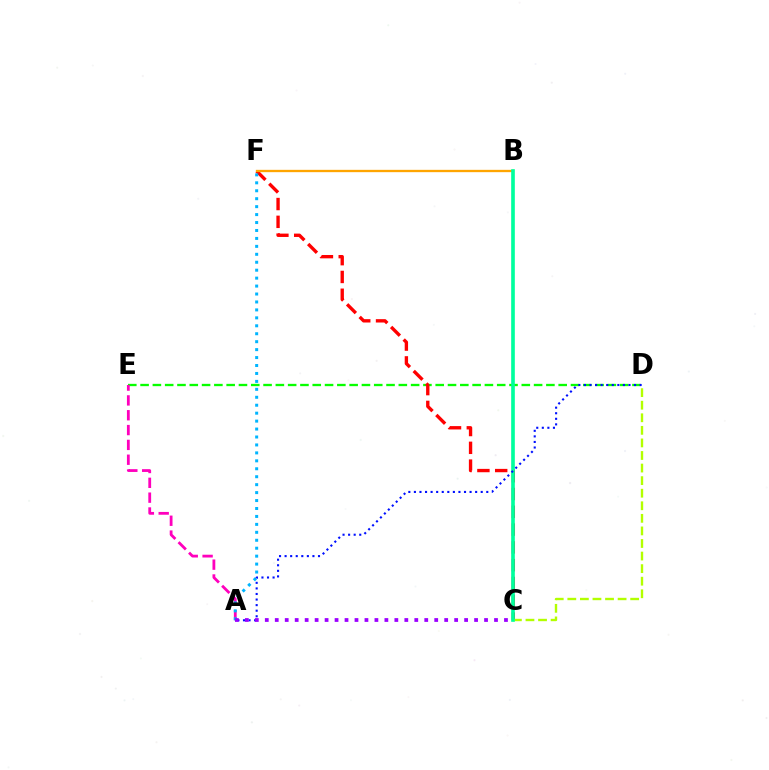{('D', 'E'): [{'color': '#08ff00', 'line_style': 'dashed', 'thickness': 1.67}], ('A', 'E'): [{'color': '#ff00bd', 'line_style': 'dashed', 'thickness': 2.01}], ('C', 'F'): [{'color': '#ff0000', 'line_style': 'dashed', 'thickness': 2.42}], ('B', 'F'): [{'color': '#ffa500', 'line_style': 'solid', 'thickness': 1.67}], ('C', 'D'): [{'color': '#b3ff00', 'line_style': 'dashed', 'thickness': 1.71}], ('B', 'C'): [{'color': '#00ff9d', 'line_style': 'solid', 'thickness': 2.63}], ('A', 'F'): [{'color': '#00b5ff', 'line_style': 'dotted', 'thickness': 2.16}], ('A', 'D'): [{'color': '#0010ff', 'line_style': 'dotted', 'thickness': 1.51}], ('A', 'C'): [{'color': '#9b00ff', 'line_style': 'dotted', 'thickness': 2.71}]}